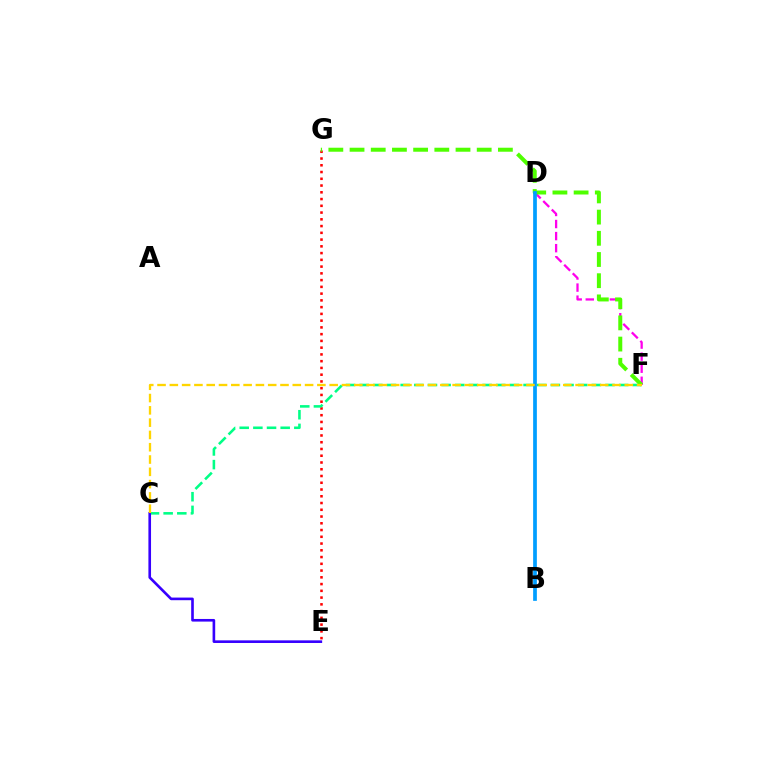{('E', 'G'): [{'color': '#ff0000', 'line_style': 'dotted', 'thickness': 1.84}], ('C', 'F'): [{'color': '#00ff86', 'line_style': 'dashed', 'thickness': 1.86}, {'color': '#ffd500', 'line_style': 'dashed', 'thickness': 1.67}], ('C', 'E'): [{'color': '#3700ff', 'line_style': 'solid', 'thickness': 1.89}], ('D', 'F'): [{'color': '#ff00ed', 'line_style': 'dashed', 'thickness': 1.64}], ('F', 'G'): [{'color': '#4fff00', 'line_style': 'dashed', 'thickness': 2.88}], ('B', 'D'): [{'color': '#009eff', 'line_style': 'solid', 'thickness': 2.67}]}